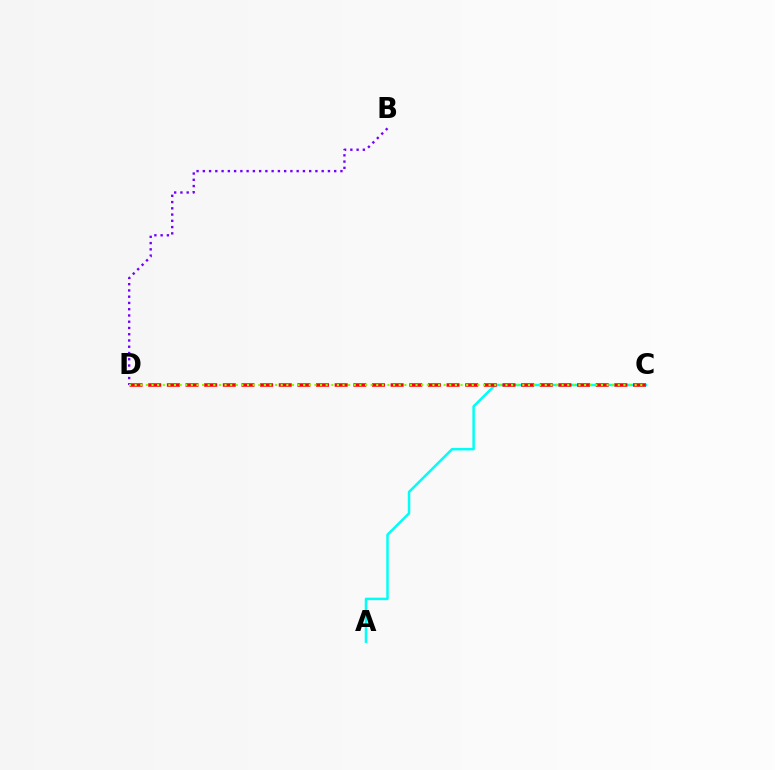{('A', 'C'): [{'color': '#00fff6', 'line_style': 'solid', 'thickness': 1.8}], ('C', 'D'): [{'color': '#ff0000', 'line_style': 'dashed', 'thickness': 2.53}, {'color': '#84ff00', 'line_style': 'dotted', 'thickness': 1.53}], ('B', 'D'): [{'color': '#7200ff', 'line_style': 'dotted', 'thickness': 1.7}]}